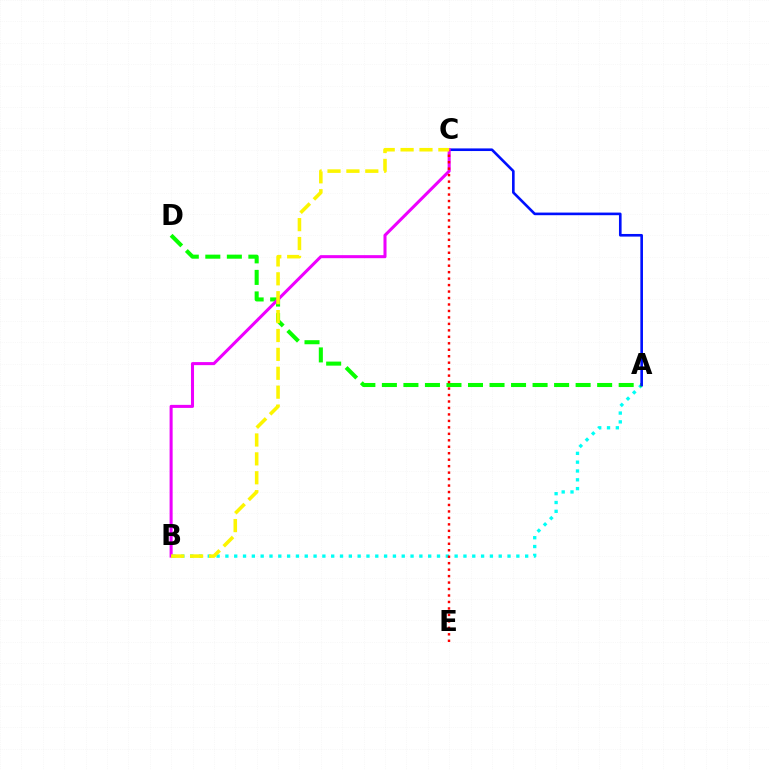{('A', 'B'): [{'color': '#00fff6', 'line_style': 'dotted', 'thickness': 2.4}], ('A', 'D'): [{'color': '#08ff00', 'line_style': 'dashed', 'thickness': 2.92}], ('A', 'C'): [{'color': '#0010ff', 'line_style': 'solid', 'thickness': 1.89}], ('B', 'C'): [{'color': '#ee00ff', 'line_style': 'solid', 'thickness': 2.19}, {'color': '#fcf500', 'line_style': 'dashed', 'thickness': 2.57}], ('C', 'E'): [{'color': '#ff0000', 'line_style': 'dotted', 'thickness': 1.76}]}